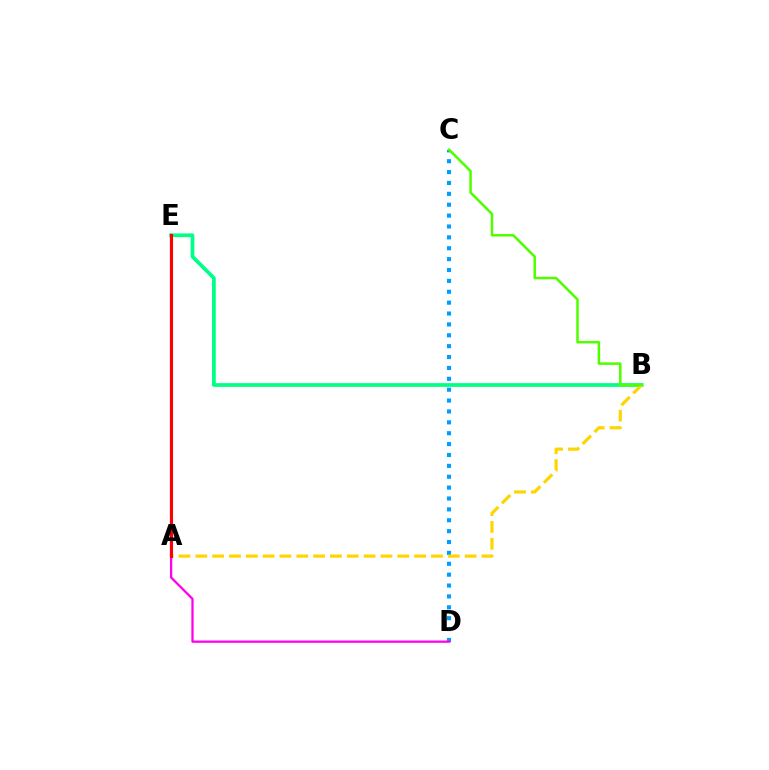{('B', 'E'): [{'color': '#00ff86', 'line_style': 'solid', 'thickness': 2.68}], ('C', 'D'): [{'color': '#009eff', 'line_style': 'dotted', 'thickness': 2.96}], ('A', 'E'): [{'color': '#3700ff', 'line_style': 'solid', 'thickness': 1.55}, {'color': '#ff0000', 'line_style': 'solid', 'thickness': 2.23}], ('A', 'B'): [{'color': '#ffd500', 'line_style': 'dashed', 'thickness': 2.29}], ('B', 'C'): [{'color': '#4fff00', 'line_style': 'solid', 'thickness': 1.81}], ('A', 'D'): [{'color': '#ff00ed', 'line_style': 'solid', 'thickness': 1.64}]}